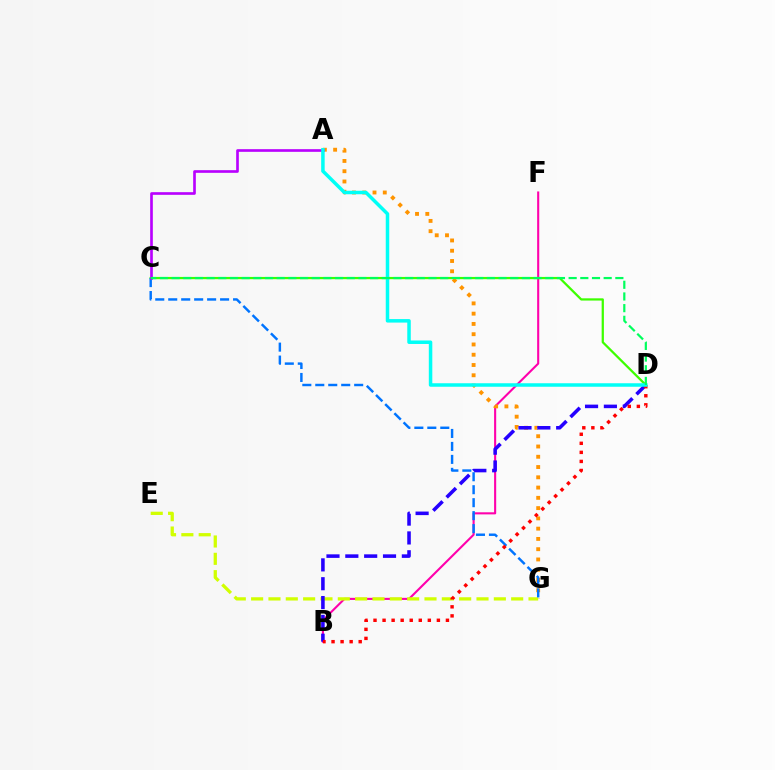{('B', 'F'): [{'color': '#ff00ac', 'line_style': 'solid', 'thickness': 1.51}], ('C', 'D'): [{'color': '#3dff00', 'line_style': 'solid', 'thickness': 1.62}, {'color': '#00ff5c', 'line_style': 'dashed', 'thickness': 1.59}], ('A', 'G'): [{'color': '#ff9400', 'line_style': 'dotted', 'thickness': 2.79}], ('E', 'G'): [{'color': '#d1ff00', 'line_style': 'dashed', 'thickness': 2.36}], ('B', 'D'): [{'color': '#2500ff', 'line_style': 'dashed', 'thickness': 2.56}, {'color': '#ff0000', 'line_style': 'dotted', 'thickness': 2.46}], ('C', 'G'): [{'color': '#0074ff', 'line_style': 'dashed', 'thickness': 1.76}], ('A', 'C'): [{'color': '#b900ff', 'line_style': 'solid', 'thickness': 1.91}], ('A', 'D'): [{'color': '#00fff6', 'line_style': 'solid', 'thickness': 2.52}]}